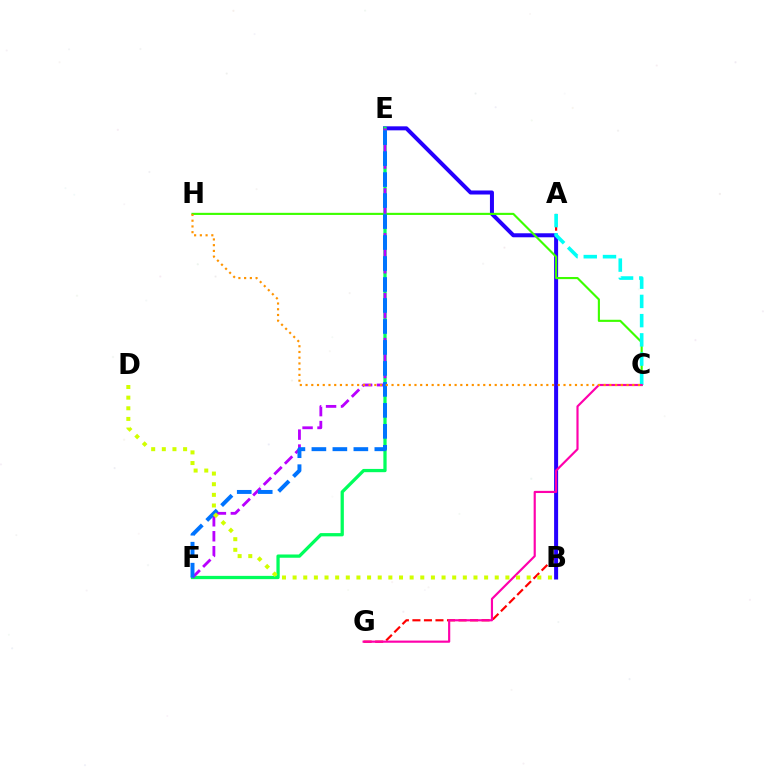{('A', 'G'): [{'color': '#ff0000', 'line_style': 'dashed', 'thickness': 1.57}], ('B', 'E'): [{'color': '#2500ff', 'line_style': 'solid', 'thickness': 2.89}], ('C', 'H'): [{'color': '#3dff00', 'line_style': 'solid', 'thickness': 1.53}, {'color': '#ff9400', 'line_style': 'dotted', 'thickness': 1.56}], ('A', 'C'): [{'color': '#00fff6', 'line_style': 'dashed', 'thickness': 2.61}], ('C', 'G'): [{'color': '#ff00ac', 'line_style': 'solid', 'thickness': 1.56}], ('E', 'F'): [{'color': '#00ff5c', 'line_style': 'solid', 'thickness': 2.35}, {'color': '#b900ff', 'line_style': 'dashed', 'thickness': 2.03}, {'color': '#0074ff', 'line_style': 'dashed', 'thickness': 2.85}], ('B', 'D'): [{'color': '#d1ff00', 'line_style': 'dotted', 'thickness': 2.89}]}